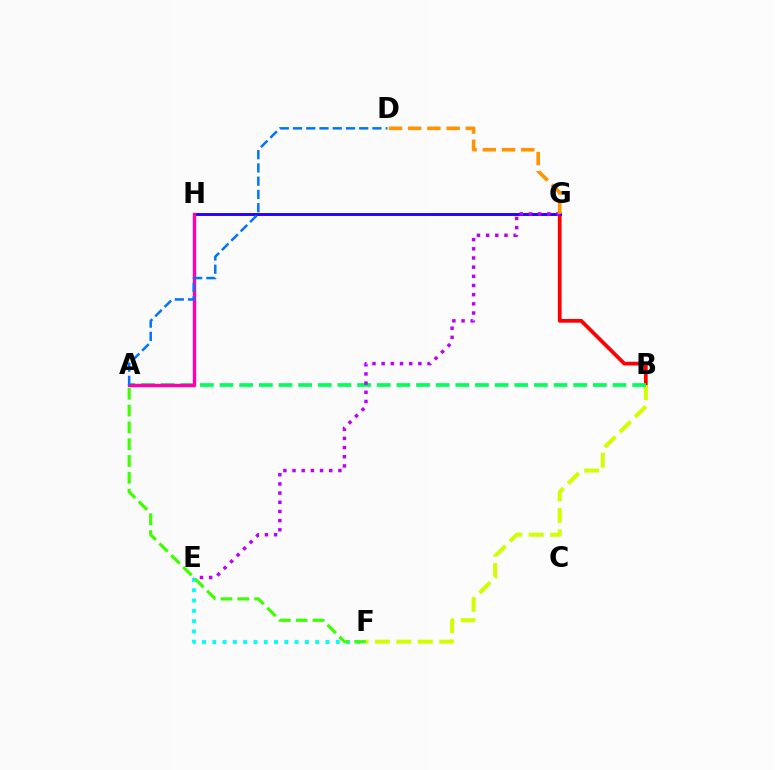{('E', 'F'): [{'color': '#00fff6', 'line_style': 'dotted', 'thickness': 2.8}], ('B', 'G'): [{'color': '#ff0000', 'line_style': 'solid', 'thickness': 2.69}], ('A', 'F'): [{'color': '#3dff00', 'line_style': 'dashed', 'thickness': 2.28}], ('B', 'F'): [{'color': '#d1ff00', 'line_style': 'dashed', 'thickness': 2.91}], ('G', 'H'): [{'color': '#2500ff', 'line_style': 'solid', 'thickness': 2.1}], ('A', 'B'): [{'color': '#00ff5c', 'line_style': 'dashed', 'thickness': 2.67}], ('E', 'G'): [{'color': '#b900ff', 'line_style': 'dotted', 'thickness': 2.49}], ('A', 'H'): [{'color': '#ff00ac', 'line_style': 'solid', 'thickness': 2.43}], ('D', 'G'): [{'color': '#ff9400', 'line_style': 'dashed', 'thickness': 2.61}], ('A', 'D'): [{'color': '#0074ff', 'line_style': 'dashed', 'thickness': 1.8}]}